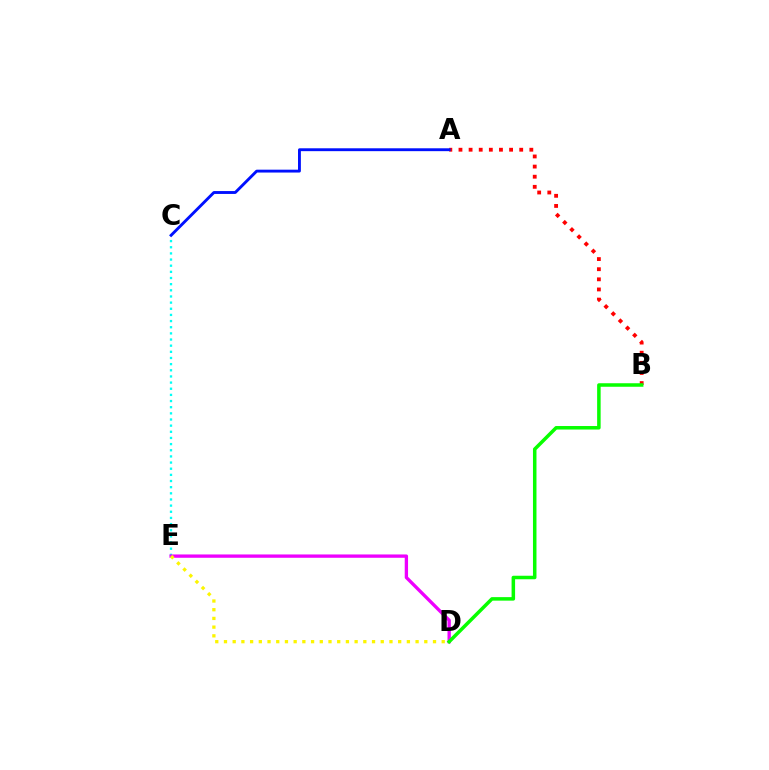{('A', 'B'): [{'color': '#ff0000', 'line_style': 'dotted', 'thickness': 2.75}], ('C', 'E'): [{'color': '#00fff6', 'line_style': 'dotted', 'thickness': 1.67}], ('D', 'E'): [{'color': '#ee00ff', 'line_style': 'solid', 'thickness': 2.39}, {'color': '#fcf500', 'line_style': 'dotted', 'thickness': 2.37}], ('B', 'D'): [{'color': '#08ff00', 'line_style': 'solid', 'thickness': 2.53}], ('A', 'C'): [{'color': '#0010ff', 'line_style': 'solid', 'thickness': 2.07}]}